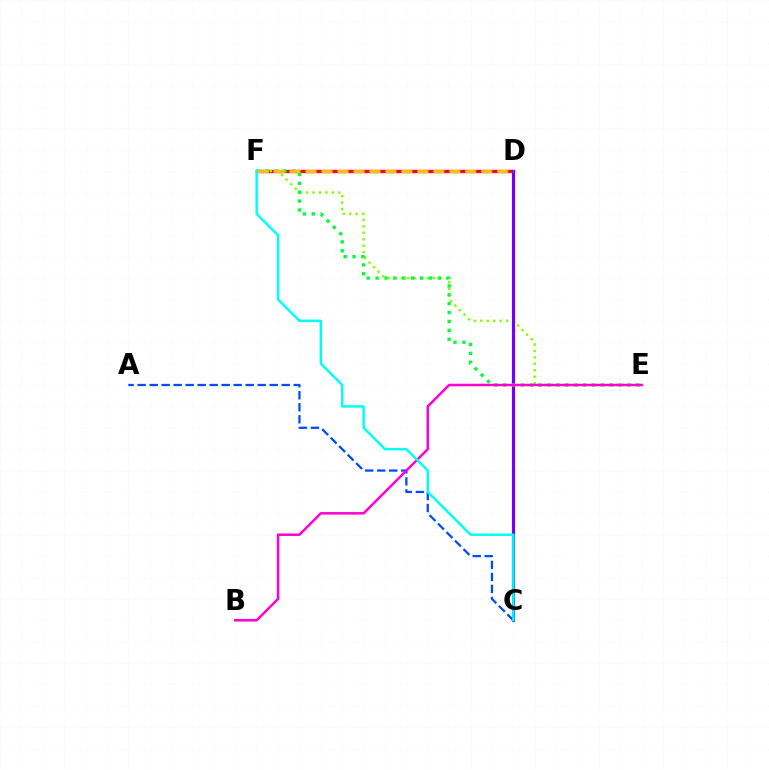{('D', 'F'): [{'color': '#ff0000', 'line_style': 'solid', 'thickness': 2.45}, {'color': '#ffbd00', 'line_style': 'dashed', 'thickness': 2.17}], ('E', 'F'): [{'color': '#84ff00', 'line_style': 'dotted', 'thickness': 1.75}, {'color': '#00ff39', 'line_style': 'dotted', 'thickness': 2.41}], ('C', 'D'): [{'color': '#7200ff', 'line_style': 'solid', 'thickness': 2.27}], ('A', 'C'): [{'color': '#004bff', 'line_style': 'dashed', 'thickness': 1.63}], ('B', 'E'): [{'color': '#ff00cf', 'line_style': 'solid', 'thickness': 1.8}], ('C', 'F'): [{'color': '#00fff6', 'line_style': 'solid', 'thickness': 1.77}]}